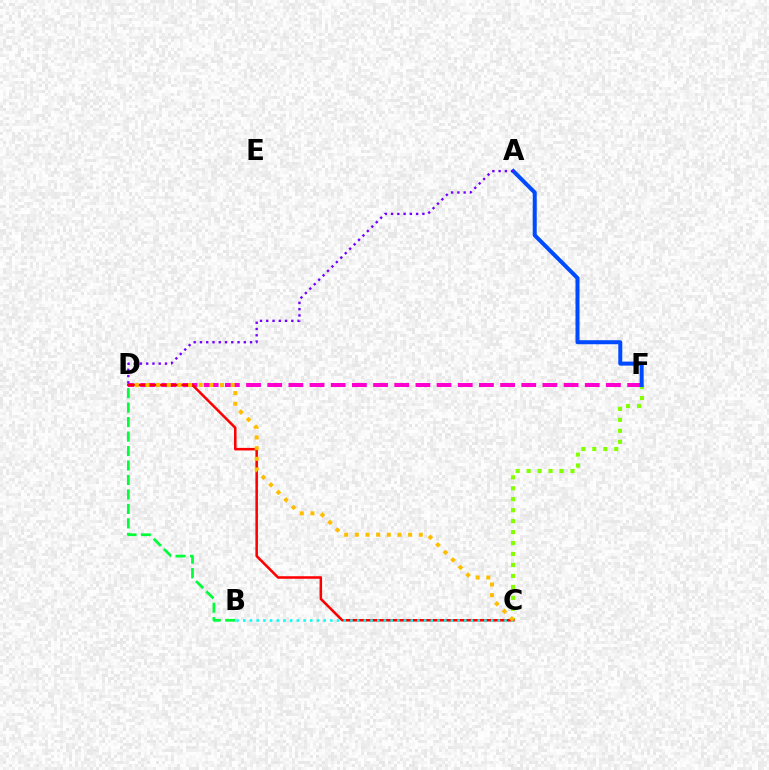{('C', 'F'): [{'color': '#84ff00', 'line_style': 'dotted', 'thickness': 2.98}], ('D', 'F'): [{'color': '#ff00cf', 'line_style': 'dashed', 'thickness': 2.88}], ('A', 'F'): [{'color': '#004bff', 'line_style': 'solid', 'thickness': 2.9}], ('C', 'D'): [{'color': '#ff0000', 'line_style': 'solid', 'thickness': 1.83}, {'color': '#ffbd00', 'line_style': 'dotted', 'thickness': 2.89}], ('A', 'D'): [{'color': '#7200ff', 'line_style': 'dotted', 'thickness': 1.7}], ('B', 'C'): [{'color': '#00fff6', 'line_style': 'dotted', 'thickness': 1.82}], ('B', 'D'): [{'color': '#00ff39', 'line_style': 'dashed', 'thickness': 1.97}]}